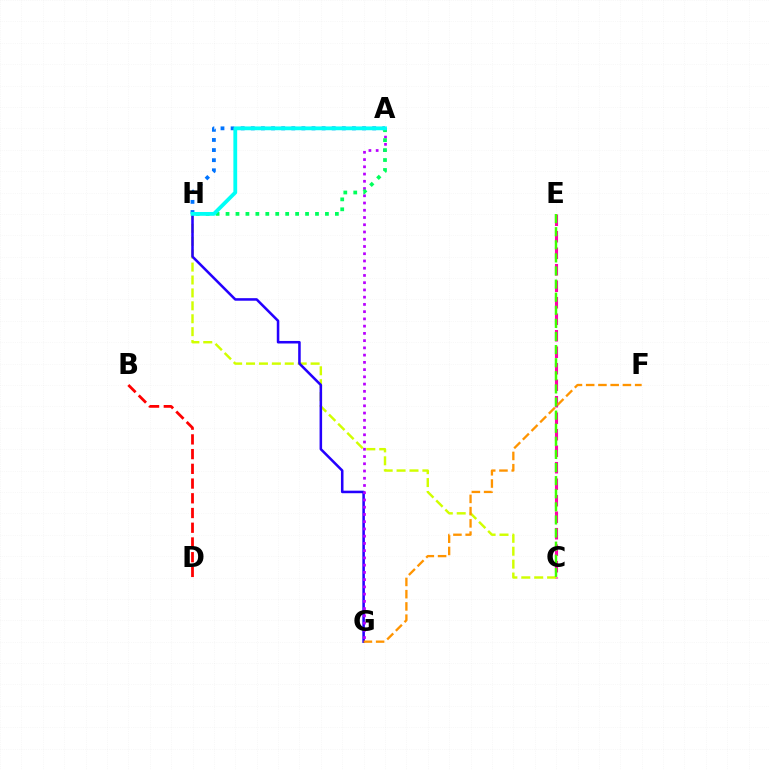{('B', 'D'): [{'color': '#ff0000', 'line_style': 'dashed', 'thickness': 2.0}], ('C', 'E'): [{'color': '#ff00ac', 'line_style': 'dashed', 'thickness': 2.24}, {'color': '#3dff00', 'line_style': 'dashed', 'thickness': 1.78}], ('C', 'H'): [{'color': '#d1ff00', 'line_style': 'dashed', 'thickness': 1.75}], ('G', 'H'): [{'color': '#2500ff', 'line_style': 'solid', 'thickness': 1.83}], ('F', 'G'): [{'color': '#ff9400', 'line_style': 'dashed', 'thickness': 1.66}], ('A', 'H'): [{'color': '#0074ff', 'line_style': 'dotted', 'thickness': 2.75}, {'color': '#00ff5c', 'line_style': 'dotted', 'thickness': 2.7}, {'color': '#00fff6', 'line_style': 'solid', 'thickness': 2.73}], ('A', 'G'): [{'color': '#b900ff', 'line_style': 'dotted', 'thickness': 1.97}]}